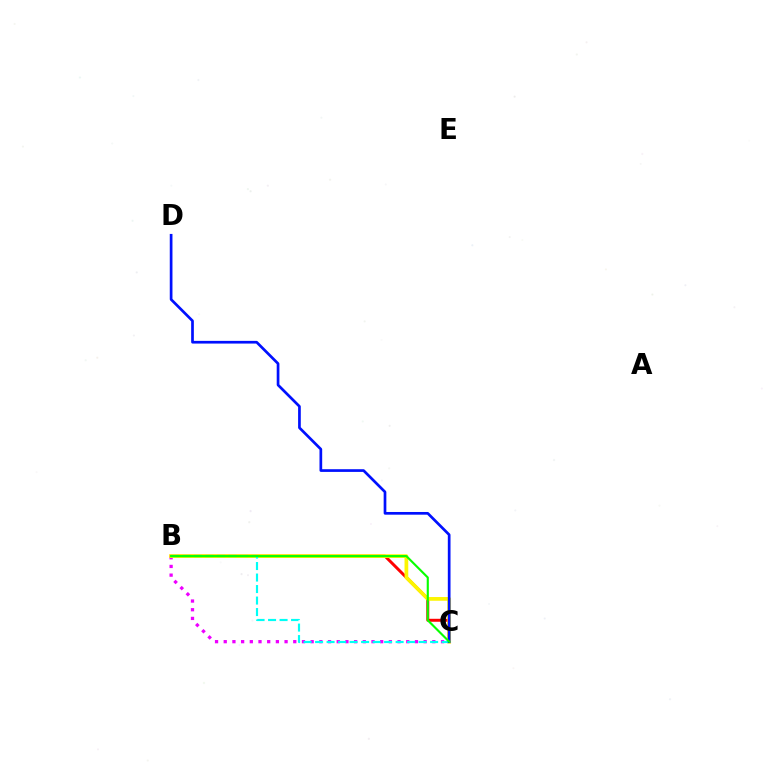{('B', 'C'): [{'color': '#ff0000', 'line_style': 'solid', 'thickness': 2.14}, {'color': '#ee00ff', 'line_style': 'dotted', 'thickness': 2.36}, {'color': '#fcf500', 'line_style': 'solid', 'thickness': 2.68}, {'color': '#00fff6', 'line_style': 'dashed', 'thickness': 1.56}, {'color': '#08ff00', 'line_style': 'solid', 'thickness': 1.54}], ('C', 'D'): [{'color': '#0010ff', 'line_style': 'solid', 'thickness': 1.94}]}